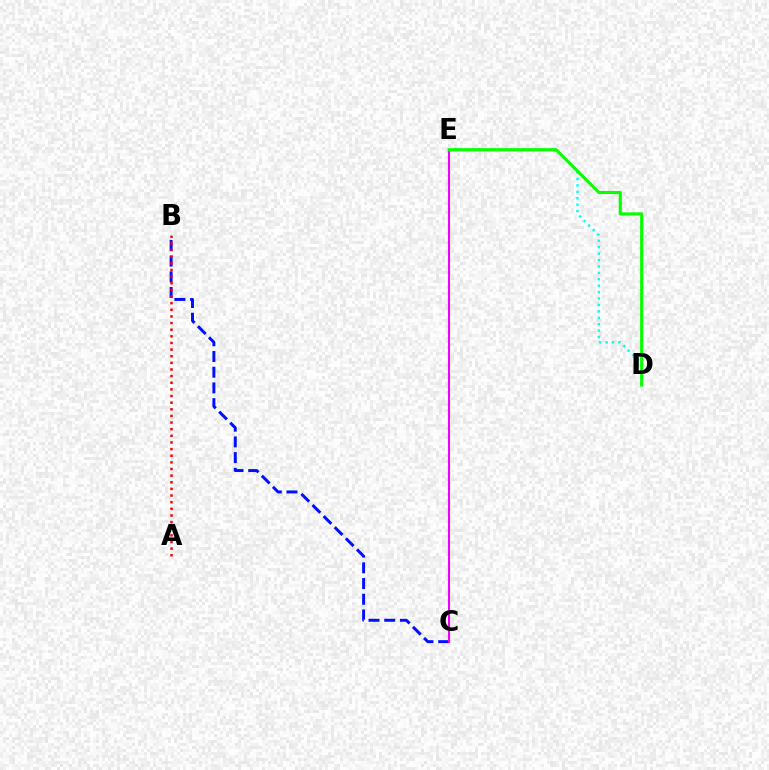{('C', 'E'): [{'color': '#fcf500', 'line_style': 'dashed', 'thickness': 1.59}, {'color': '#ee00ff', 'line_style': 'solid', 'thickness': 1.51}], ('B', 'C'): [{'color': '#0010ff', 'line_style': 'dashed', 'thickness': 2.13}], ('D', 'E'): [{'color': '#00fff6', 'line_style': 'dotted', 'thickness': 1.74}, {'color': '#08ff00', 'line_style': 'solid', 'thickness': 2.25}], ('A', 'B'): [{'color': '#ff0000', 'line_style': 'dotted', 'thickness': 1.8}]}